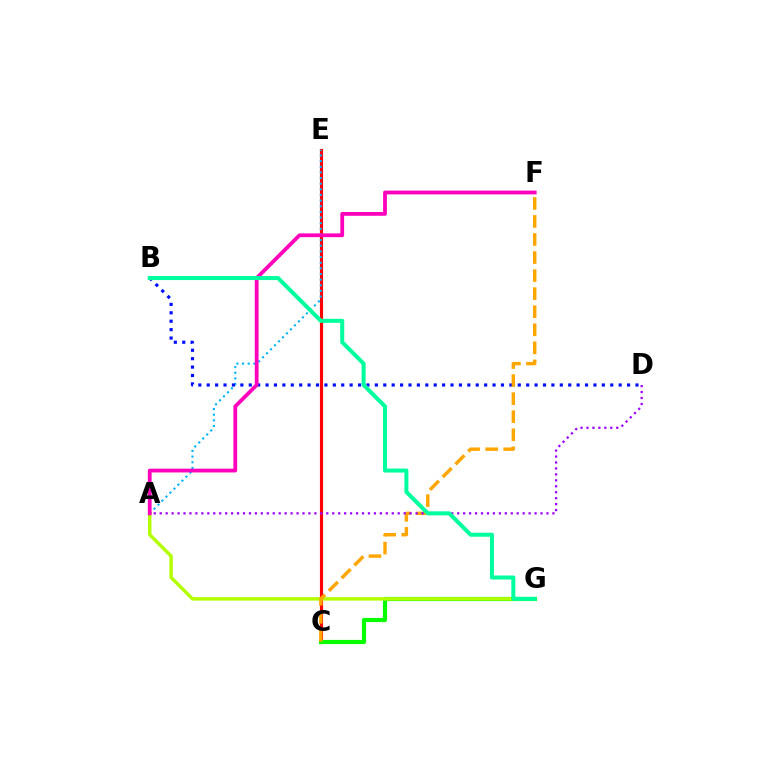{('C', 'E'): [{'color': '#ff0000', 'line_style': 'solid', 'thickness': 2.26}], ('C', 'G'): [{'color': '#08ff00', 'line_style': 'solid', 'thickness': 2.99}], ('A', 'E'): [{'color': '#00b5ff', 'line_style': 'dotted', 'thickness': 1.53}], ('B', 'D'): [{'color': '#0010ff', 'line_style': 'dotted', 'thickness': 2.28}], ('A', 'G'): [{'color': '#b3ff00', 'line_style': 'solid', 'thickness': 2.48}], ('C', 'F'): [{'color': '#ffa500', 'line_style': 'dashed', 'thickness': 2.45}], ('A', 'D'): [{'color': '#9b00ff', 'line_style': 'dotted', 'thickness': 1.62}], ('A', 'F'): [{'color': '#ff00bd', 'line_style': 'solid', 'thickness': 2.72}], ('B', 'G'): [{'color': '#00ff9d', 'line_style': 'solid', 'thickness': 2.9}]}